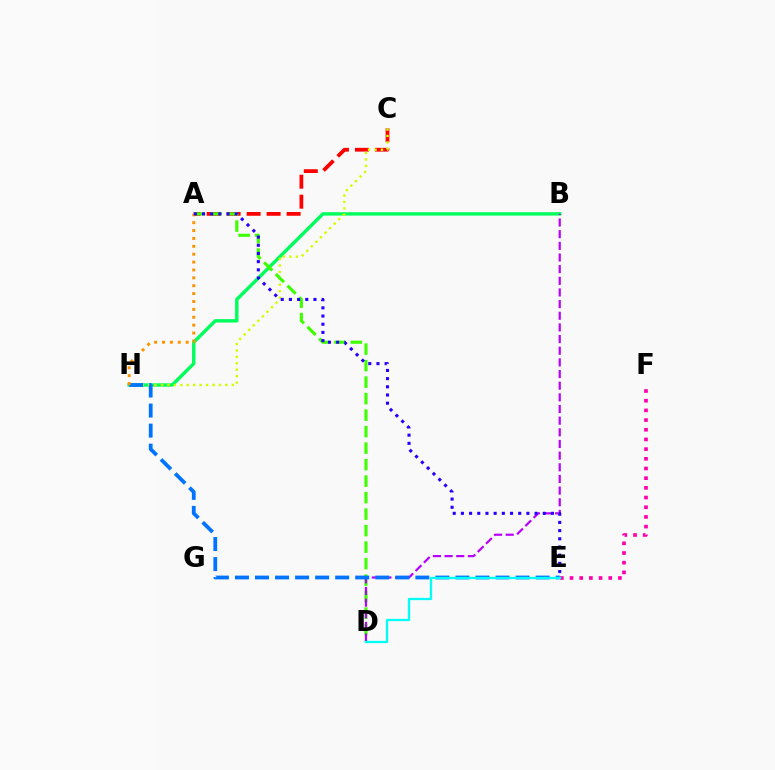{('B', 'H'): [{'color': '#00ff5c', 'line_style': 'solid', 'thickness': 2.46}], ('A', 'C'): [{'color': '#ff0000', 'line_style': 'dashed', 'thickness': 2.72}], ('E', 'F'): [{'color': '#ff00ac', 'line_style': 'dotted', 'thickness': 2.63}], ('C', 'H'): [{'color': '#d1ff00', 'line_style': 'dotted', 'thickness': 1.75}], ('A', 'D'): [{'color': '#3dff00', 'line_style': 'dashed', 'thickness': 2.24}], ('B', 'D'): [{'color': '#b900ff', 'line_style': 'dashed', 'thickness': 1.58}], ('E', 'H'): [{'color': '#0074ff', 'line_style': 'dashed', 'thickness': 2.72}], ('A', 'H'): [{'color': '#ff9400', 'line_style': 'dotted', 'thickness': 2.14}], ('D', 'E'): [{'color': '#00fff6', 'line_style': 'solid', 'thickness': 1.65}], ('A', 'E'): [{'color': '#2500ff', 'line_style': 'dotted', 'thickness': 2.22}]}